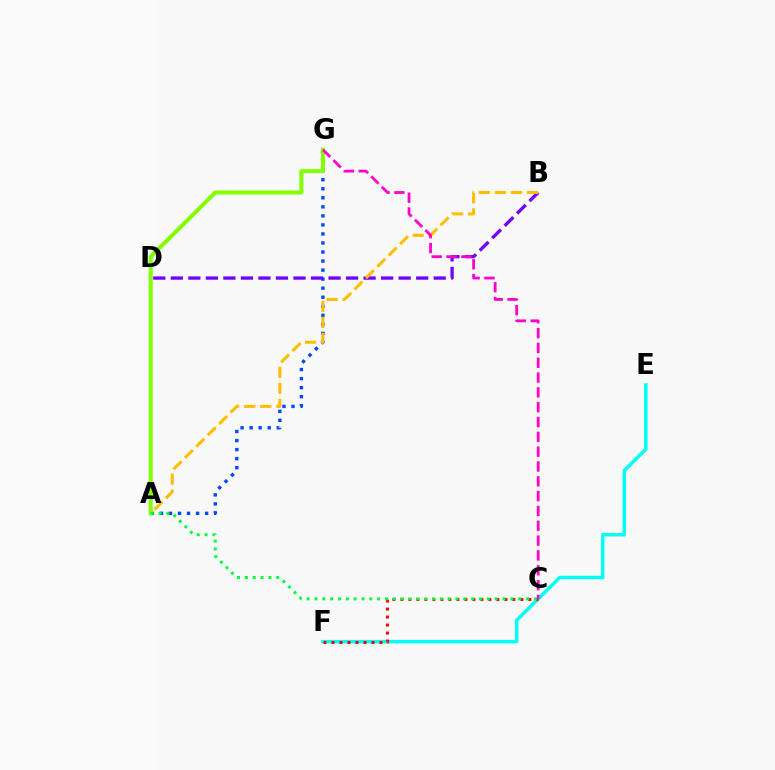{('A', 'G'): [{'color': '#004bff', 'line_style': 'dotted', 'thickness': 2.46}, {'color': '#84ff00', 'line_style': 'solid', 'thickness': 2.9}], ('B', 'D'): [{'color': '#7200ff', 'line_style': 'dashed', 'thickness': 2.38}], ('A', 'B'): [{'color': '#ffbd00', 'line_style': 'dashed', 'thickness': 2.18}], ('E', 'F'): [{'color': '#00fff6', 'line_style': 'solid', 'thickness': 2.5}], ('C', 'F'): [{'color': '#ff0000', 'line_style': 'dotted', 'thickness': 2.17}], ('A', 'C'): [{'color': '#00ff39', 'line_style': 'dotted', 'thickness': 2.13}], ('C', 'G'): [{'color': '#ff00cf', 'line_style': 'dashed', 'thickness': 2.01}]}